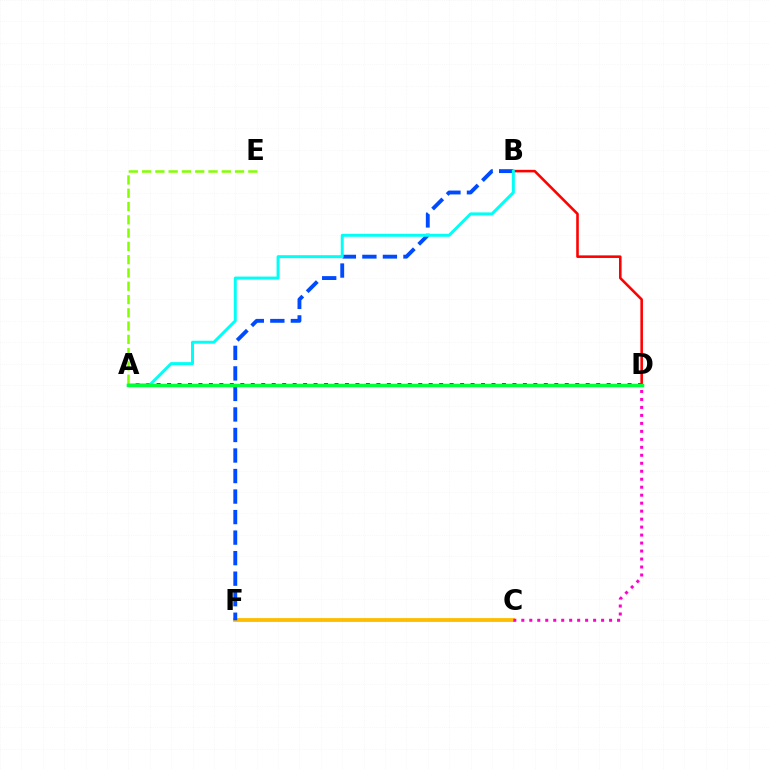{('C', 'F'): [{'color': '#ffbd00', 'line_style': 'solid', 'thickness': 2.75}], ('B', 'D'): [{'color': '#ff0000', 'line_style': 'solid', 'thickness': 1.86}], ('A', 'D'): [{'color': '#7200ff', 'line_style': 'dotted', 'thickness': 2.84}, {'color': '#00ff39', 'line_style': 'solid', 'thickness': 2.52}], ('B', 'F'): [{'color': '#004bff', 'line_style': 'dashed', 'thickness': 2.79}], ('A', 'B'): [{'color': '#00fff6', 'line_style': 'solid', 'thickness': 2.14}], ('A', 'E'): [{'color': '#84ff00', 'line_style': 'dashed', 'thickness': 1.8}], ('C', 'D'): [{'color': '#ff00cf', 'line_style': 'dotted', 'thickness': 2.17}]}